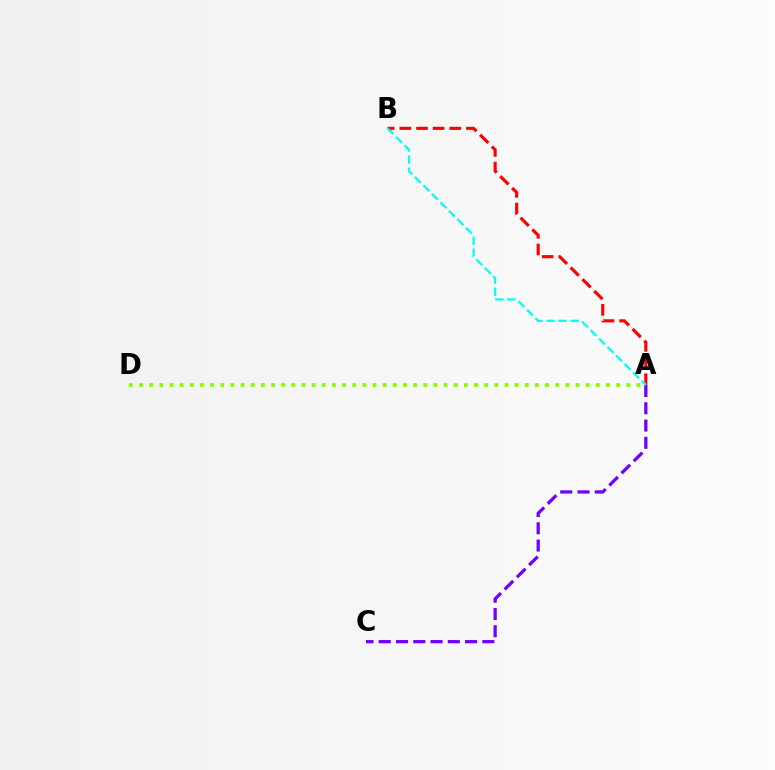{('A', 'C'): [{'color': '#7200ff', 'line_style': 'dashed', 'thickness': 2.35}], ('A', 'B'): [{'color': '#ff0000', 'line_style': 'dashed', 'thickness': 2.26}, {'color': '#00fff6', 'line_style': 'dashed', 'thickness': 1.63}], ('A', 'D'): [{'color': '#84ff00', 'line_style': 'dotted', 'thickness': 2.76}]}